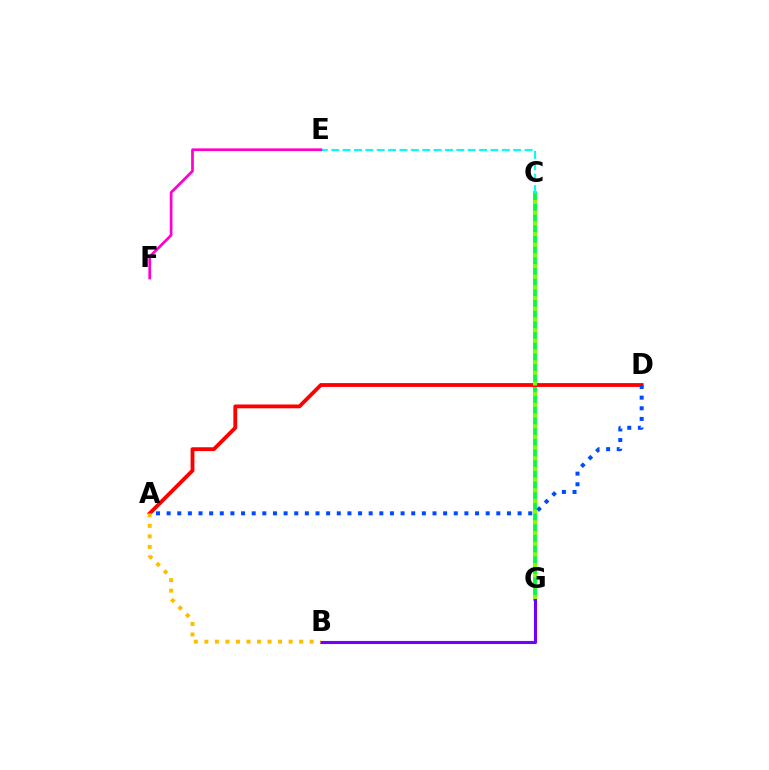{('C', 'G'): [{'color': '#00ff39', 'line_style': 'solid', 'thickness': 2.77}, {'color': '#84ff00', 'line_style': 'dotted', 'thickness': 2.9}], ('A', 'D'): [{'color': '#ff0000', 'line_style': 'solid', 'thickness': 2.75}, {'color': '#004bff', 'line_style': 'dotted', 'thickness': 2.89}], ('B', 'G'): [{'color': '#7200ff', 'line_style': 'solid', 'thickness': 2.23}], ('A', 'B'): [{'color': '#ffbd00', 'line_style': 'dotted', 'thickness': 2.86}], ('C', 'E'): [{'color': '#00fff6', 'line_style': 'dashed', 'thickness': 1.54}], ('E', 'F'): [{'color': '#ff00cf', 'line_style': 'solid', 'thickness': 1.95}]}